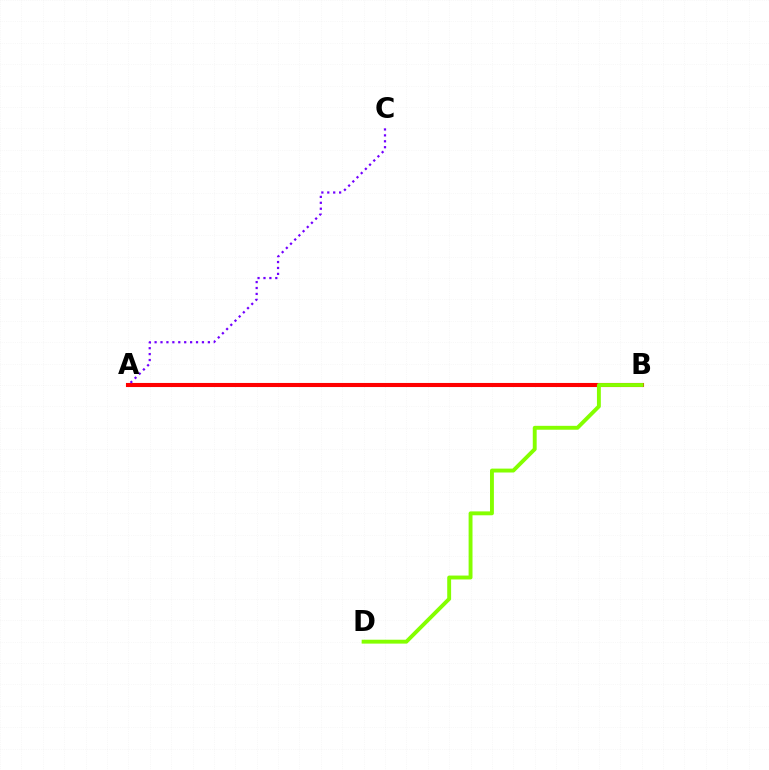{('A', 'B'): [{'color': '#00fff6', 'line_style': 'solid', 'thickness': 1.86}, {'color': '#ff0000', 'line_style': 'solid', 'thickness': 2.94}], ('B', 'D'): [{'color': '#84ff00', 'line_style': 'solid', 'thickness': 2.8}], ('A', 'C'): [{'color': '#7200ff', 'line_style': 'dotted', 'thickness': 1.61}]}